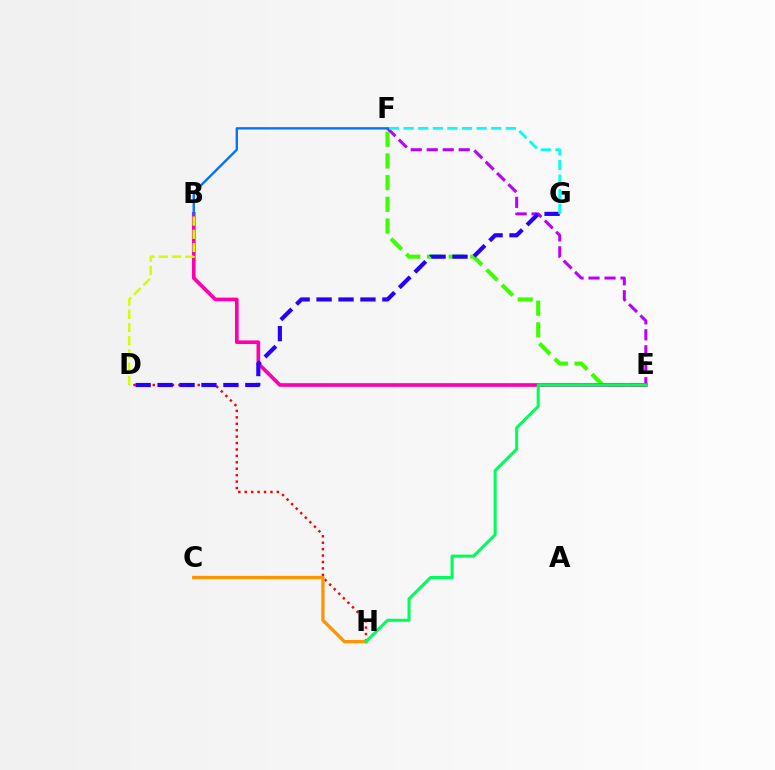{('E', 'F'): [{'color': '#3dff00', 'line_style': 'dashed', 'thickness': 2.95}, {'color': '#b900ff', 'line_style': 'dashed', 'thickness': 2.17}], ('B', 'E'): [{'color': '#ff00ac', 'line_style': 'solid', 'thickness': 2.63}], ('D', 'H'): [{'color': '#ff0000', 'line_style': 'dotted', 'thickness': 1.75}], ('C', 'H'): [{'color': '#ff9400', 'line_style': 'solid', 'thickness': 2.37}], ('D', 'G'): [{'color': '#2500ff', 'line_style': 'dashed', 'thickness': 2.98}], ('B', 'D'): [{'color': '#d1ff00', 'line_style': 'dashed', 'thickness': 1.79}], ('F', 'G'): [{'color': '#00fff6', 'line_style': 'dashed', 'thickness': 1.98}], ('E', 'H'): [{'color': '#00ff5c', 'line_style': 'solid', 'thickness': 2.2}], ('B', 'F'): [{'color': '#0074ff', 'line_style': 'solid', 'thickness': 1.7}]}